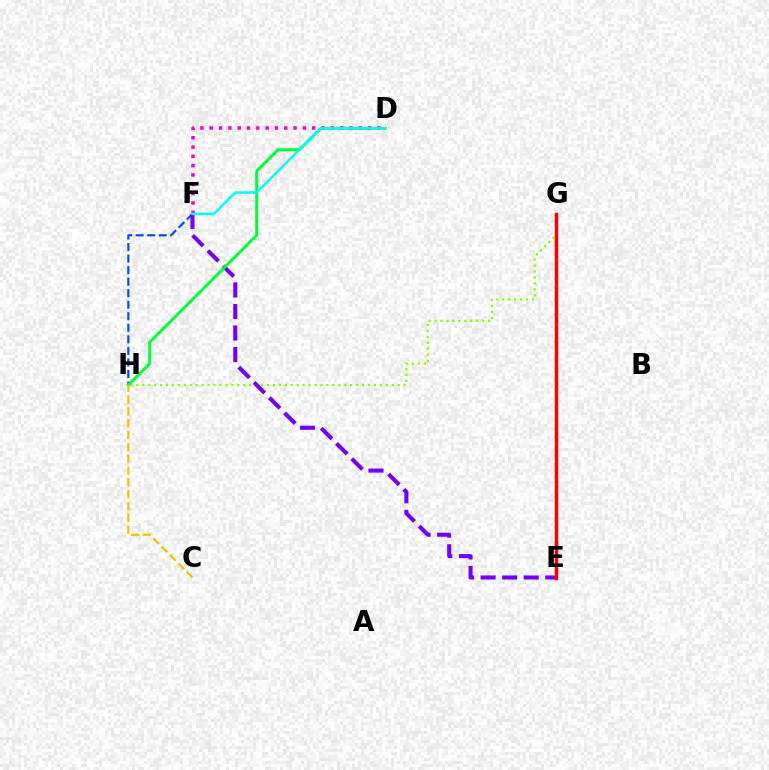{('F', 'H'): [{'color': '#004bff', 'line_style': 'dashed', 'thickness': 1.57}], ('G', 'H'): [{'color': '#84ff00', 'line_style': 'dotted', 'thickness': 1.61}], ('E', 'F'): [{'color': '#7200ff', 'line_style': 'dashed', 'thickness': 2.93}], ('D', 'H'): [{'color': '#00ff39', 'line_style': 'solid', 'thickness': 2.13}], ('D', 'F'): [{'color': '#ff00cf', 'line_style': 'dotted', 'thickness': 2.53}, {'color': '#00fff6', 'line_style': 'solid', 'thickness': 1.81}], ('C', 'H'): [{'color': '#ffbd00', 'line_style': 'dashed', 'thickness': 1.61}], ('E', 'G'): [{'color': '#ff0000', 'line_style': 'solid', 'thickness': 2.47}]}